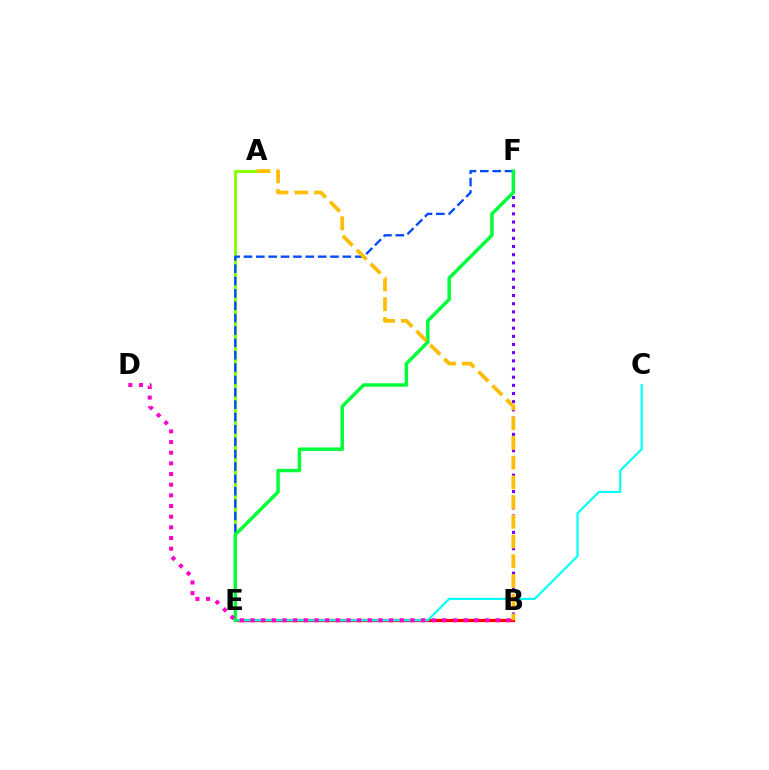{('B', 'E'): [{'color': '#ff0000', 'line_style': 'solid', 'thickness': 2.33}], ('C', 'E'): [{'color': '#00fff6', 'line_style': 'solid', 'thickness': 1.55}], ('B', 'F'): [{'color': '#7200ff', 'line_style': 'dotted', 'thickness': 2.22}], ('A', 'E'): [{'color': '#84ff00', 'line_style': 'solid', 'thickness': 2.1}], ('E', 'F'): [{'color': '#004bff', 'line_style': 'dashed', 'thickness': 1.68}, {'color': '#00ff39', 'line_style': 'solid', 'thickness': 2.5}], ('A', 'B'): [{'color': '#ffbd00', 'line_style': 'dashed', 'thickness': 2.68}], ('B', 'D'): [{'color': '#ff00cf', 'line_style': 'dotted', 'thickness': 2.9}]}